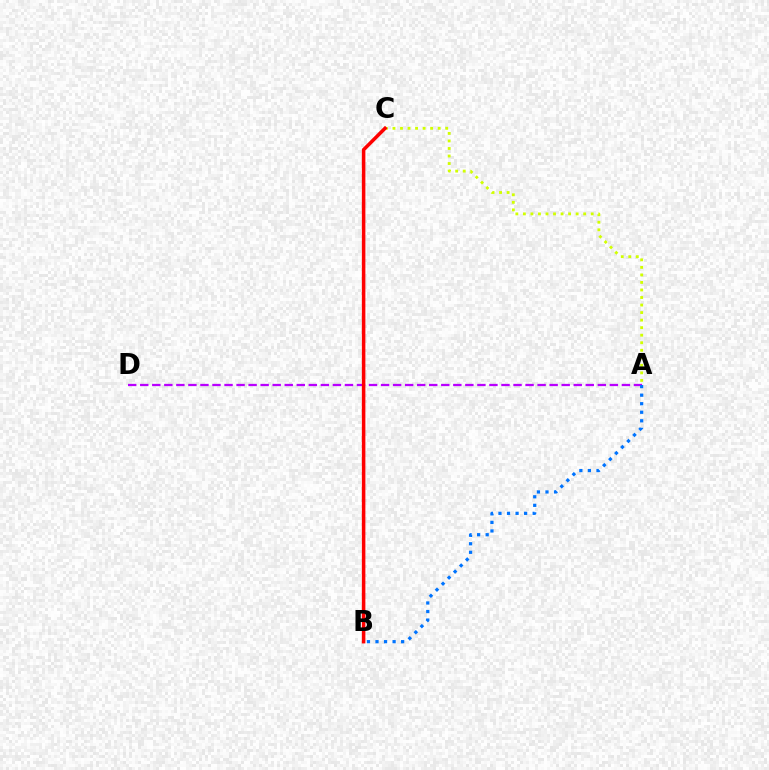{('A', 'C'): [{'color': '#d1ff00', 'line_style': 'dotted', 'thickness': 2.05}], ('A', 'D'): [{'color': '#b900ff', 'line_style': 'dashed', 'thickness': 1.64}], ('A', 'B'): [{'color': '#0074ff', 'line_style': 'dotted', 'thickness': 2.32}], ('B', 'C'): [{'color': '#00ff5c', 'line_style': 'dashed', 'thickness': 1.68}, {'color': '#ff0000', 'line_style': 'solid', 'thickness': 2.53}]}